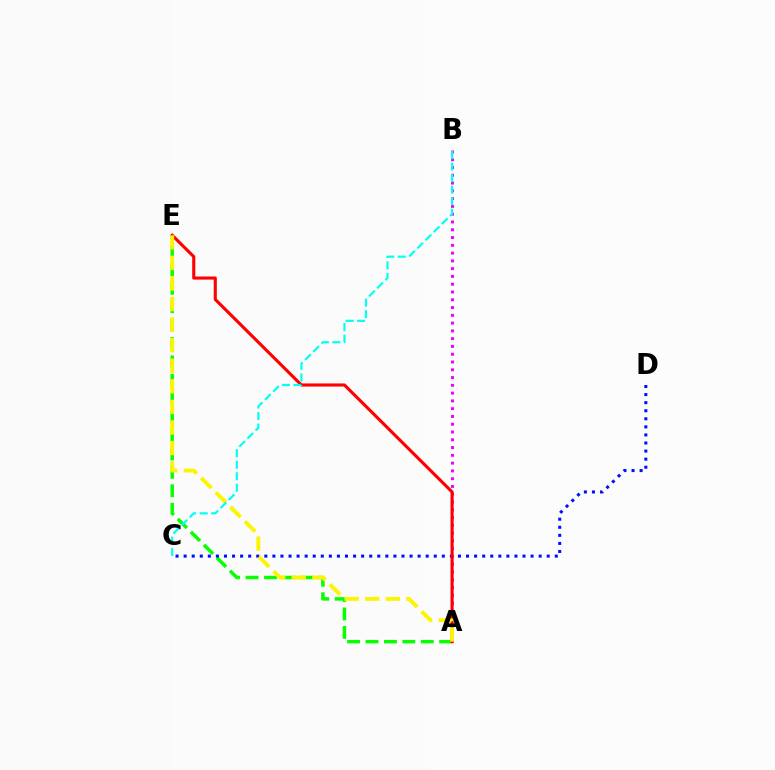{('A', 'E'): [{'color': '#08ff00', 'line_style': 'dashed', 'thickness': 2.5}, {'color': '#ff0000', 'line_style': 'solid', 'thickness': 2.24}, {'color': '#fcf500', 'line_style': 'dashed', 'thickness': 2.79}], ('C', 'D'): [{'color': '#0010ff', 'line_style': 'dotted', 'thickness': 2.19}], ('A', 'B'): [{'color': '#ee00ff', 'line_style': 'dotted', 'thickness': 2.11}], ('B', 'C'): [{'color': '#00fff6', 'line_style': 'dashed', 'thickness': 1.57}]}